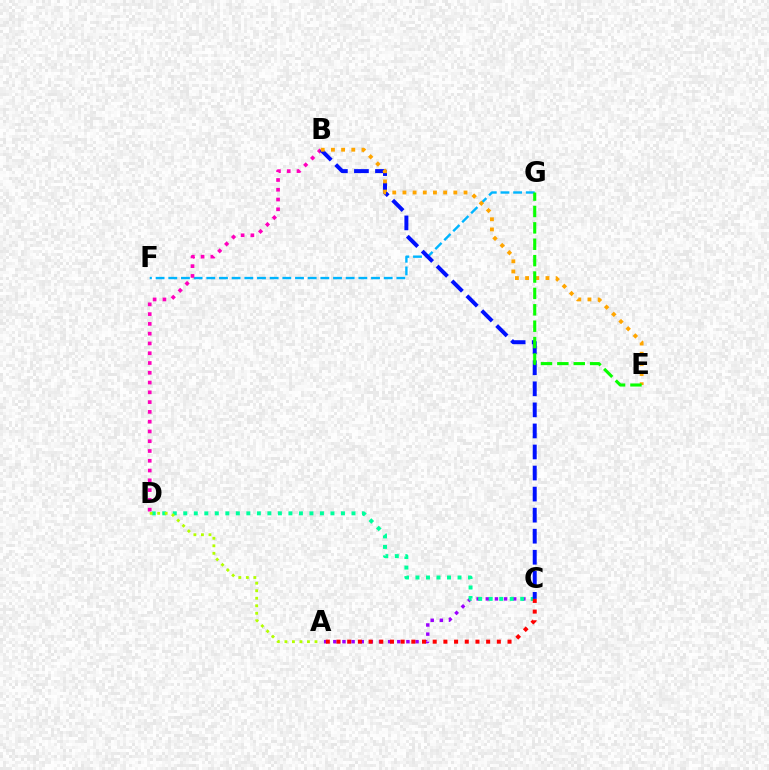{('A', 'C'): [{'color': '#9b00ff', 'line_style': 'dotted', 'thickness': 2.48}, {'color': '#ff0000', 'line_style': 'dotted', 'thickness': 2.9}], ('F', 'G'): [{'color': '#00b5ff', 'line_style': 'dashed', 'thickness': 1.72}], ('B', 'D'): [{'color': '#ff00bd', 'line_style': 'dotted', 'thickness': 2.66}], ('C', 'D'): [{'color': '#00ff9d', 'line_style': 'dotted', 'thickness': 2.86}], ('B', 'C'): [{'color': '#0010ff', 'line_style': 'dashed', 'thickness': 2.86}], ('B', 'E'): [{'color': '#ffa500', 'line_style': 'dotted', 'thickness': 2.76}], ('E', 'G'): [{'color': '#08ff00', 'line_style': 'dashed', 'thickness': 2.23}], ('A', 'D'): [{'color': '#b3ff00', 'line_style': 'dotted', 'thickness': 2.04}]}